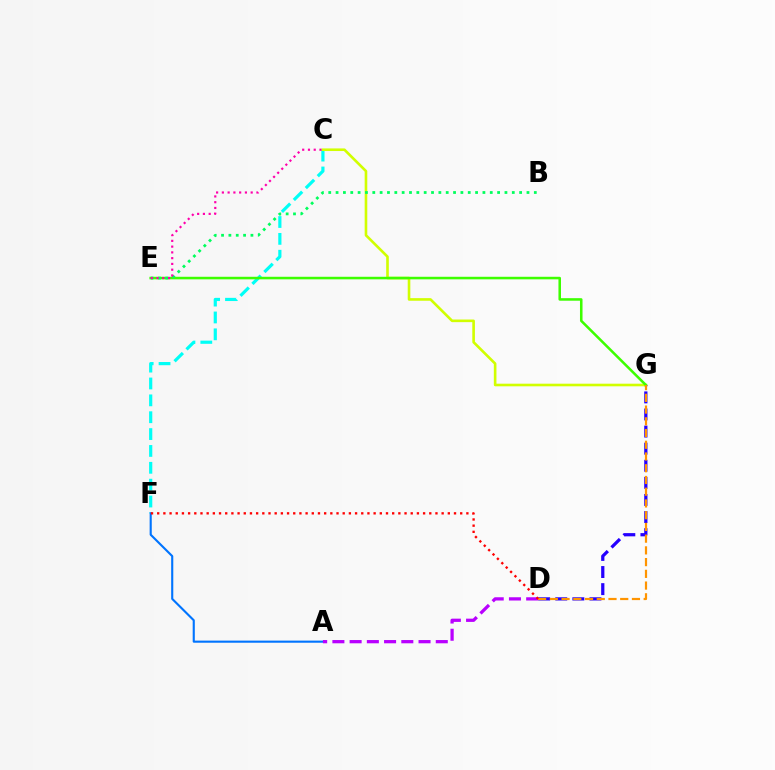{('C', 'F'): [{'color': '#00fff6', 'line_style': 'dashed', 'thickness': 2.29}], ('D', 'G'): [{'color': '#2500ff', 'line_style': 'dashed', 'thickness': 2.32}, {'color': '#ff9400', 'line_style': 'dashed', 'thickness': 1.59}], ('A', 'F'): [{'color': '#0074ff', 'line_style': 'solid', 'thickness': 1.52}], ('C', 'G'): [{'color': '#d1ff00', 'line_style': 'solid', 'thickness': 1.89}], ('E', 'G'): [{'color': '#3dff00', 'line_style': 'solid', 'thickness': 1.83}], ('A', 'D'): [{'color': '#b900ff', 'line_style': 'dashed', 'thickness': 2.34}], ('B', 'E'): [{'color': '#00ff5c', 'line_style': 'dotted', 'thickness': 1.99}], ('C', 'E'): [{'color': '#ff00ac', 'line_style': 'dotted', 'thickness': 1.57}], ('D', 'F'): [{'color': '#ff0000', 'line_style': 'dotted', 'thickness': 1.68}]}